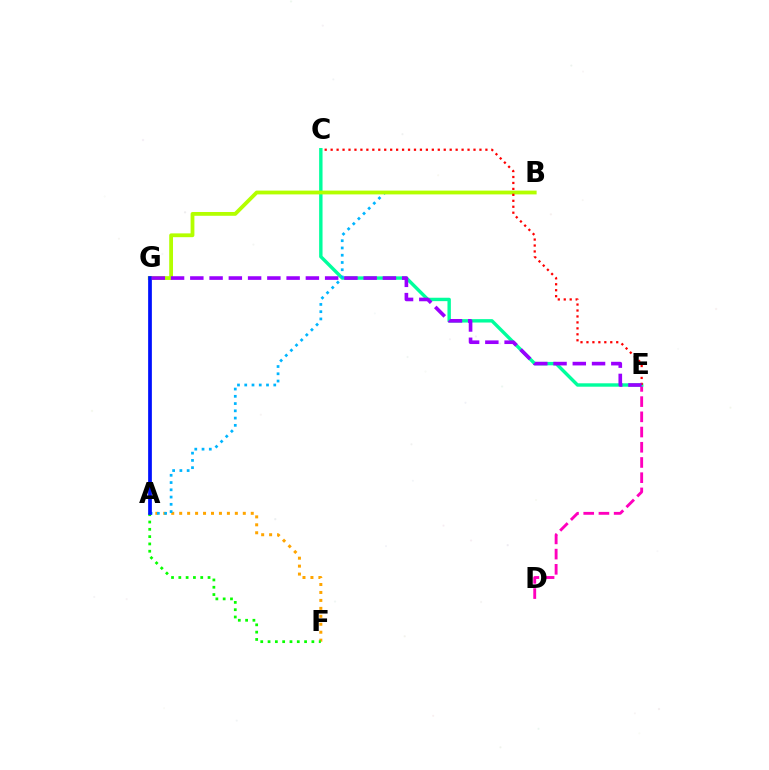{('D', 'E'): [{'color': '#ff00bd', 'line_style': 'dashed', 'thickness': 2.07}], ('A', 'F'): [{'color': '#ffa500', 'line_style': 'dotted', 'thickness': 2.16}, {'color': '#08ff00', 'line_style': 'dotted', 'thickness': 1.98}], ('C', 'E'): [{'color': '#00ff9d', 'line_style': 'solid', 'thickness': 2.45}, {'color': '#ff0000', 'line_style': 'dotted', 'thickness': 1.62}], ('A', 'B'): [{'color': '#00b5ff', 'line_style': 'dotted', 'thickness': 1.97}], ('B', 'G'): [{'color': '#b3ff00', 'line_style': 'solid', 'thickness': 2.74}], ('A', 'G'): [{'color': '#0010ff', 'line_style': 'solid', 'thickness': 2.68}], ('E', 'G'): [{'color': '#9b00ff', 'line_style': 'dashed', 'thickness': 2.62}]}